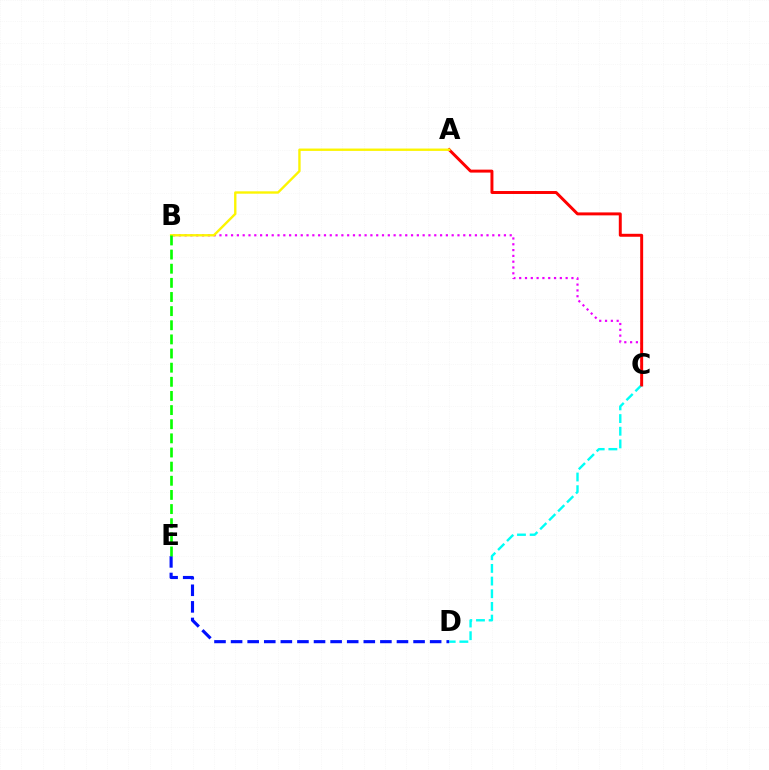{('C', 'D'): [{'color': '#00fff6', 'line_style': 'dashed', 'thickness': 1.72}], ('B', 'C'): [{'color': '#ee00ff', 'line_style': 'dotted', 'thickness': 1.58}], ('A', 'C'): [{'color': '#ff0000', 'line_style': 'solid', 'thickness': 2.13}], ('A', 'B'): [{'color': '#fcf500', 'line_style': 'solid', 'thickness': 1.71}], ('D', 'E'): [{'color': '#0010ff', 'line_style': 'dashed', 'thickness': 2.25}], ('B', 'E'): [{'color': '#08ff00', 'line_style': 'dashed', 'thickness': 1.92}]}